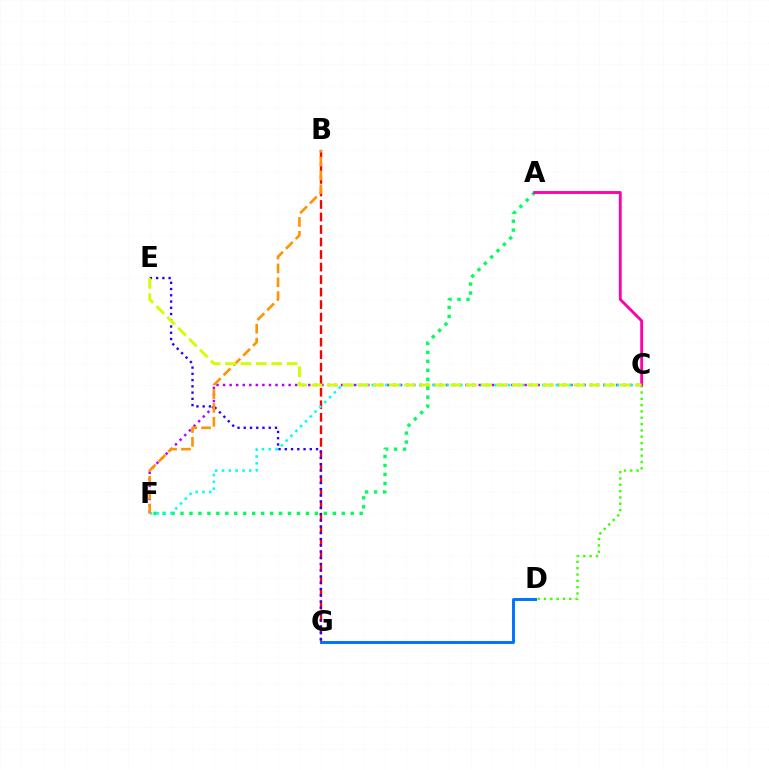{('C', 'D'): [{'color': '#3dff00', 'line_style': 'dotted', 'thickness': 1.72}], ('C', 'F'): [{'color': '#b900ff', 'line_style': 'dotted', 'thickness': 1.78}, {'color': '#00fff6', 'line_style': 'dotted', 'thickness': 1.85}], ('B', 'G'): [{'color': '#ff0000', 'line_style': 'dashed', 'thickness': 1.7}], ('A', 'F'): [{'color': '#00ff5c', 'line_style': 'dotted', 'thickness': 2.43}], ('A', 'C'): [{'color': '#ff00ac', 'line_style': 'solid', 'thickness': 2.06}], ('D', 'G'): [{'color': '#0074ff', 'line_style': 'solid', 'thickness': 2.13}], ('E', 'G'): [{'color': '#2500ff', 'line_style': 'dotted', 'thickness': 1.7}], ('B', 'F'): [{'color': '#ff9400', 'line_style': 'dashed', 'thickness': 1.88}], ('C', 'E'): [{'color': '#d1ff00', 'line_style': 'dashed', 'thickness': 2.09}]}